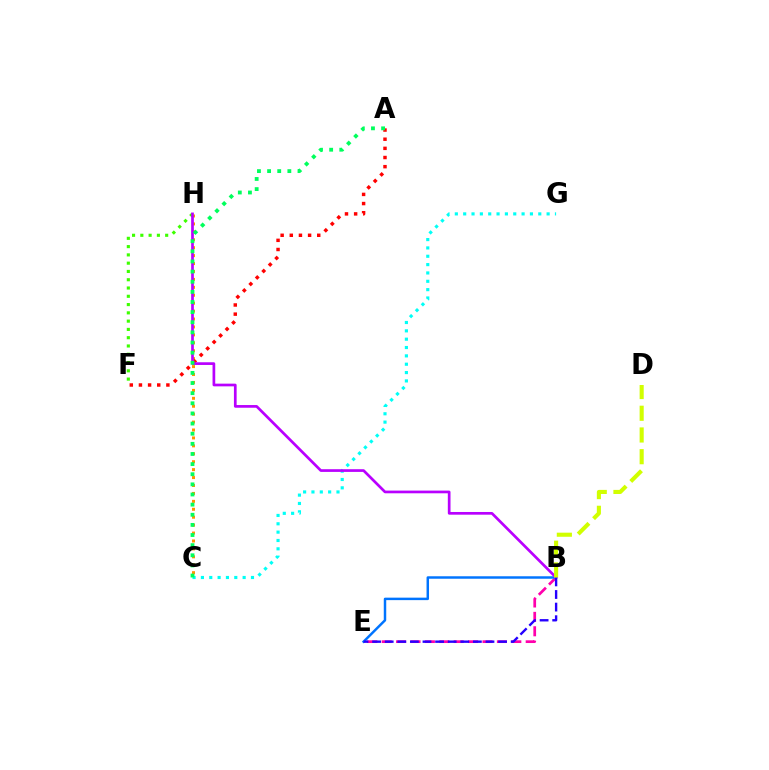{('F', 'H'): [{'color': '#3dff00', 'line_style': 'dotted', 'thickness': 2.25}], ('B', 'E'): [{'color': '#ff00ac', 'line_style': 'dashed', 'thickness': 1.96}, {'color': '#0074ff', 'line_style': 'solid', 'thickness': 1.78}, {'color': '#2500ff', 'line_style': 'dashed', 'thickness': 1.71}], ('C', 'H'): [{'color': '#ff9400', 'line_style': 'dotted', 'thickness': 2.15}], ('A', 'F'): [{'color': '#ff0000', 'line_style': 'dotted', 'thickness': 2.49}], ('C', 'G'): [{'color': '#00fff6', 'line_style': 'dotted', 'thickness': 2.27}], ('B', 'H'): [{'color': '#b900ff', 'line_style': 'solid', 'thickness': 1.94}], ('A', 'C'): [{'color': '#00ff5c', 'line_style': 'dotted', 'thickness': 2.75}], ('B', 'D'): [{'color': '#d1ff00', 'line_style': 'dashed', 'thickness': 2.95}]}